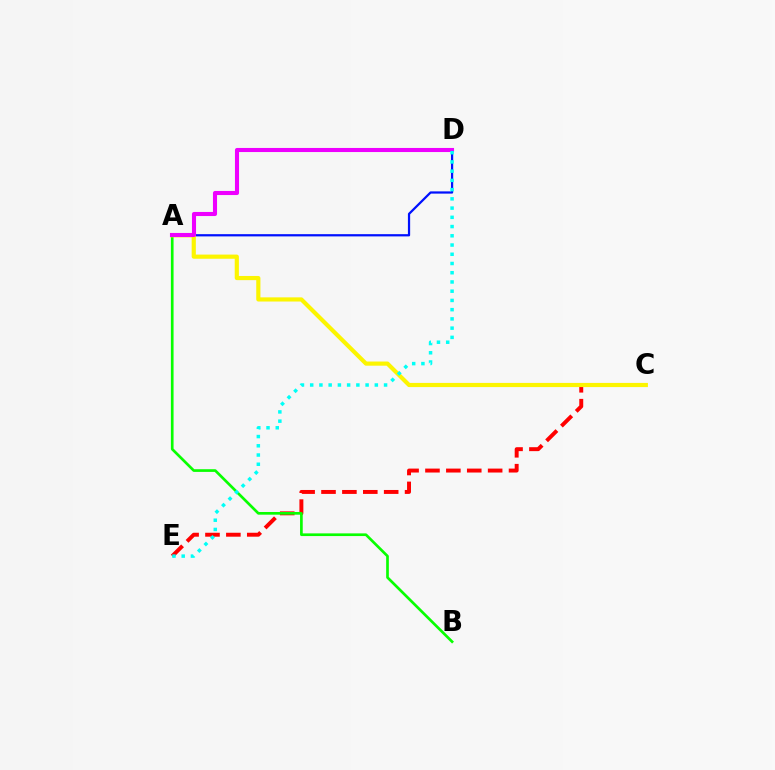{('C', 'E'): [{'color': '#ff0000', 'line_style': 'dashed', 'thickness': 2.84}], ('A', 'B'): [{'color': '#08ff00', 'line_style': 'solid', 'thickness': 1.93}], ('A', 'D'): [{'color': '#0010ff', 'line_style': 'solid', 'thickness': 1.61}, {'color': '#ee00ff', 'line_style': 'solid', 'thickness': 2.94}], ('A', 'C'): [{'color': '#fcf500', 'line_style': 'solid', 'thickness': 3.0}], ('D', 'E'): [{'color': '#00fff6', 'line_style': 'dotted', 'thickness': 2.51}]}